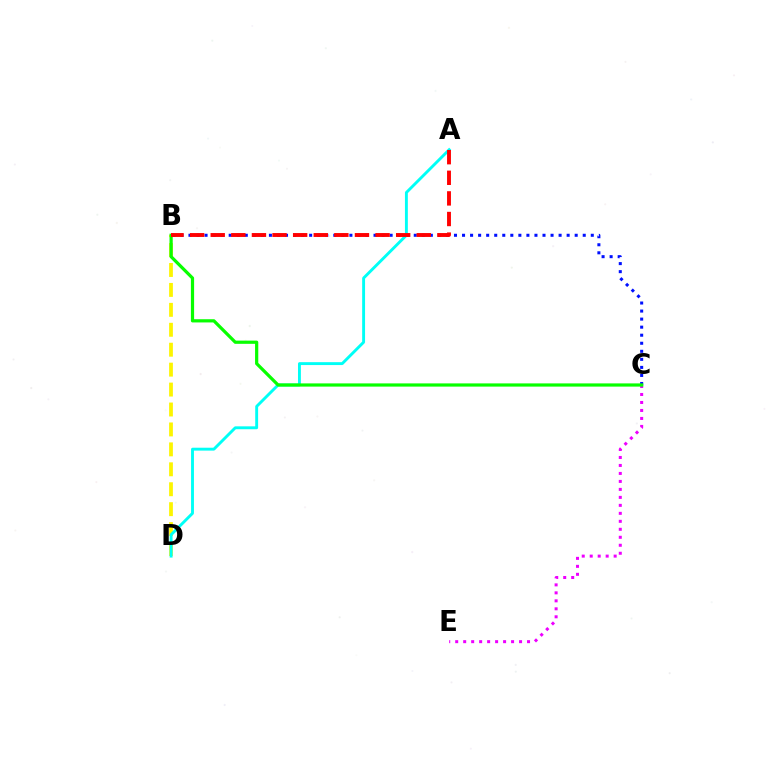{('B', 'C'): [{'color': '#0010ff', 'line_style': 'dotted', 'thickness': 2.19}, {'color': '#08ff00', 'line_style': 'solid', 'thickness': 2.31}], ('B', 'D'): [{'color': '#fcf500', 'line_style': 'dashed', 'thickness': 2.71}], ('C', 'E'): [{'color': '#ee00ff', 'line_style': 'dotted', 'thickness': 2.17}], ('A', 'D'): [{'color': '#00fff6', 'line_style': 'solid', 'thickness': 2.08}], ('A', 'B'): [{'color': '#ff0000', 'line_style': 'dashed', 'thickness': 2.8}]}